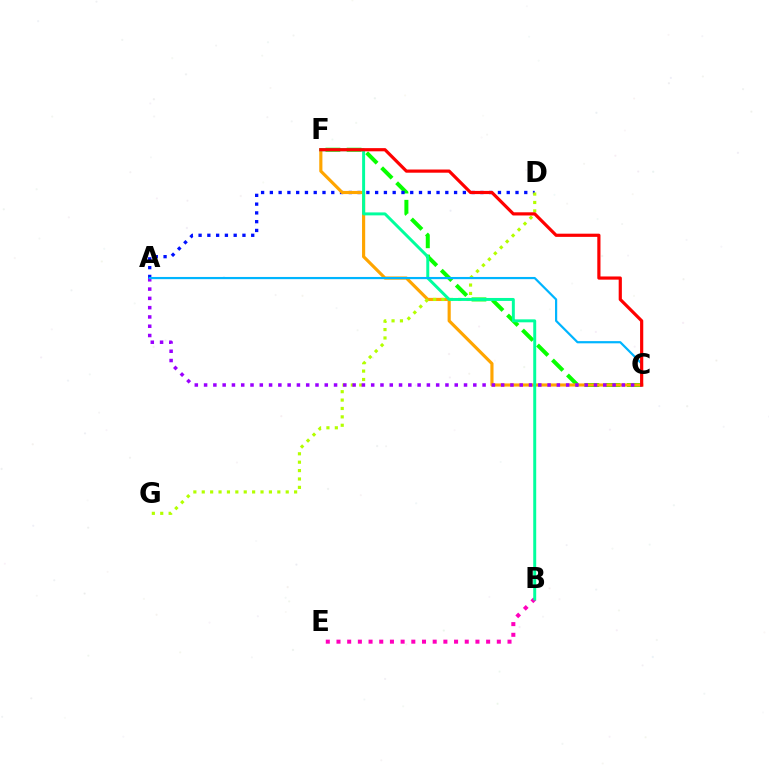{('B', 'E'): [{'color': '#ff00bd', 'line_style': 'dotted', 'thickness': 2.9}], ('C', 'F'): [{'color': '#08ff00', 'line_style': 'dashed', 'thickness': 2.88}, {'color': '#ffa500', 'line_style': 'solid', 'thickness': 2.27}, {'color': '#ff0000', 'line_style': 'solid', 'thickness': 2.29}], ('A', 'D'): [{'color': '#0010ff', 'line_style': 'dotted', 'thickness': 2.38}], ('D', 'G'): [{'color': '#b3ff00', 'line_style': 'dotted', 'thickness': 2.28}], ('B', 'F'): [{'color': '#00ff9d', 'line_style': 'solid', 'thickness': 2.13}], ('A', 'C'): [{'color': '#9b00ff', 'line_style': 'dotted', 'thickness': 2.52}, {'color': '#00b5ff', 'line_style': 'solid', 'thickness': 1.58}]}